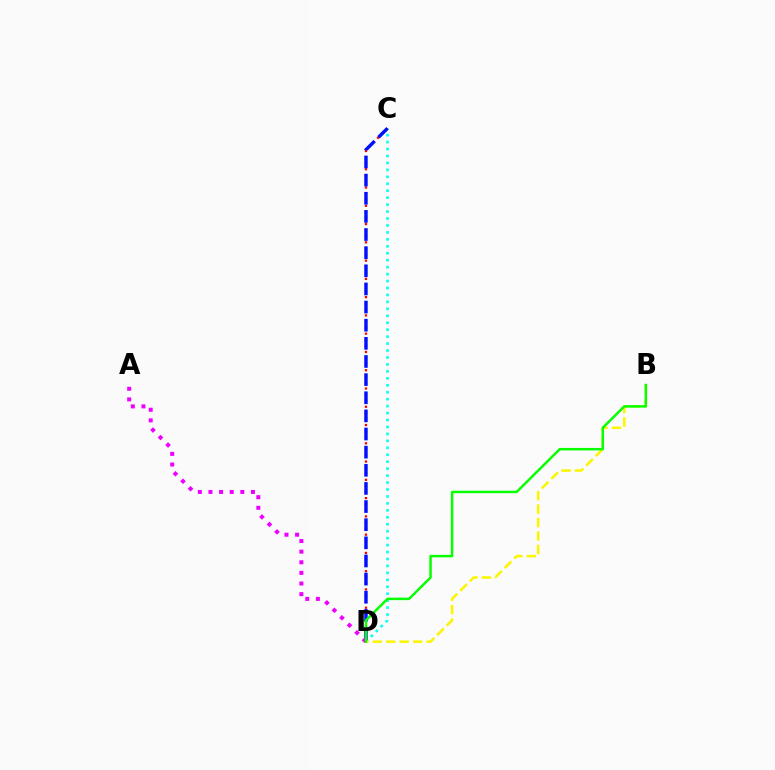{('C', 'D'): [{'color': '#00fff6', 'line_style': 'dotted', 'thickness': 1.89}, {'color': '#ff0000', 'line_style': 'dotted', 'thickness': 1.65}, {'color': '#0010ff', 'line_style': 'dashed', 'thickness': 2.46}], ('B', 'D'): [{'color': '#fcf500', 'line_style': 'dashed', 'thickness': 1.83}, {'color': '#08ff00', 'line_style': 'solid', 'thickness': 1.78}], ('A', 'D'): [{'color': '#ee00ff', 'line_style': 'dotted', 'thickness': 2.89}]}